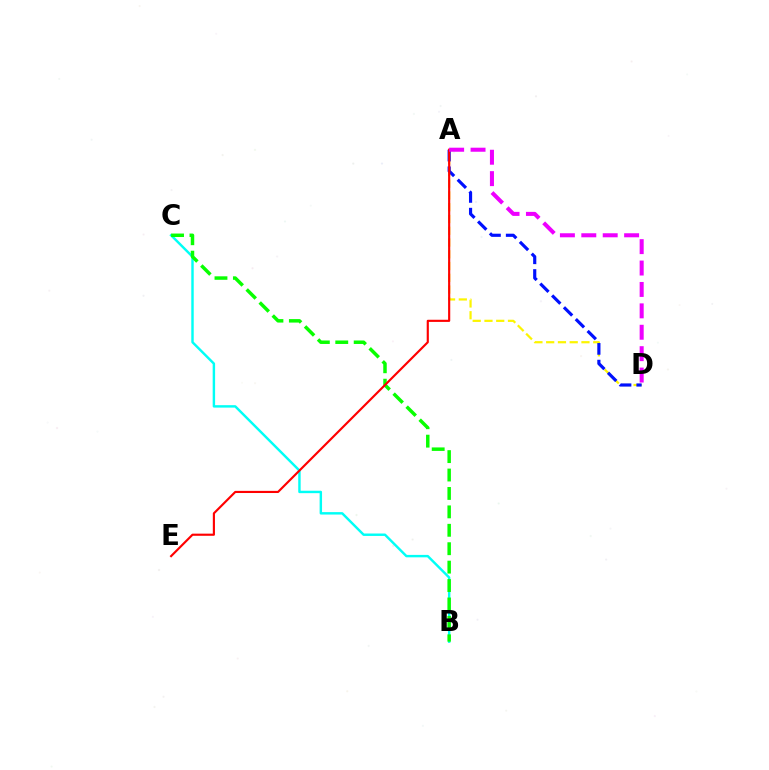{('A', 'D'): [{'color': '#fcf500', 'line_style': 'dashed', 'thickness': 1.6}, {'color': '#0010ff', 'line_style': 'dashed', 'thickness': 2.27}, {'color': '#ee00ff', 'line_style': 'dashed', 'thickness': 2.91}], ('B', 'C'): [{'color': '#00fff6', 'line_style': 'solid', 'thickness': 1.75}, {'color': '#08ff00', 'line_style': 'dashed', 'thickness': 2.5}], ('A', 'E'): [{'color': '#ff0000', 'line_style': 'solid', 'thickness': 1.54}]}